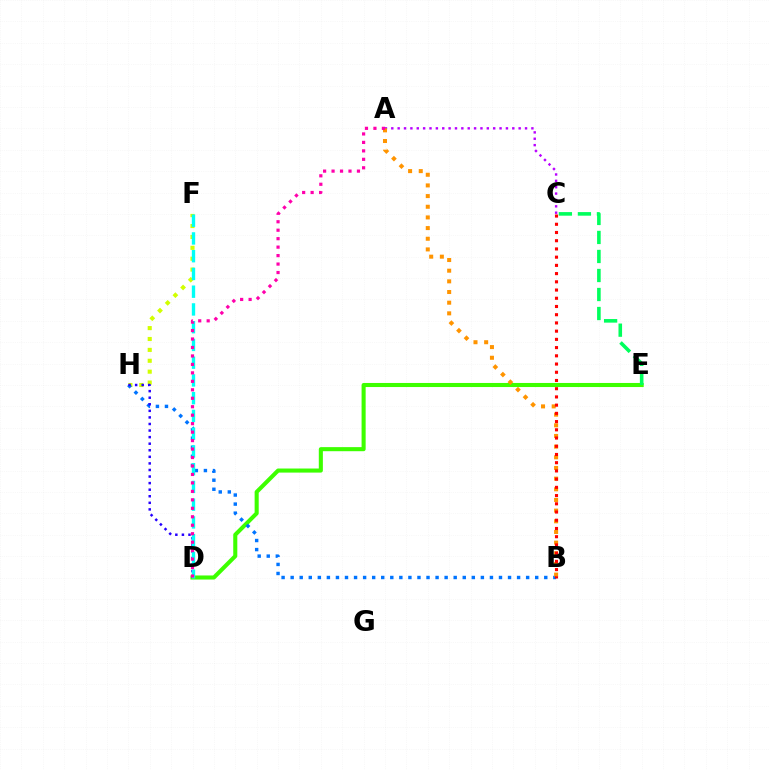{('F', 'H'): [{'color': '#d1ff00', 'line_style': 'dotted', 'thickness': 2.96}], ('D', 'E'): [{'color': '#3dff00', 'line_style': 'solid', 'thickness': 2.93}], ('B', 'H'): [{'color': '#0074ff', 'line_style': 'dotted', 'thickness': 2.46}], ('C', 'E'): [{'color': '#00ff5c', 'line_style': 'dashed', 'thickness': 2.58}], ('D', 'H'): [{'color': '#2500ff', 'line_style': 'dotted', 'thickness': 1.79}], ('D', 'F'): [{'color': '#00fff6', 'line_style': 'dashed', 'thickness': 2.41}], ('A', 'C'): [{'color': '#b900ff', 'line_style': 'dotted', 'thickness': 1.73}], ('A', 'B'): [{'color': '#ff9400', 'line_style': 'dotted', 'thickness': 2.9}], ('A', 'D'): [{'color': '#ff00ac', 'line_style': 'dotted', 'thickness': 2.3}], ('B', 'C'): [{'color': '#ff0000', 'line_style': 'dotted', 'thickness': 2.23}]}